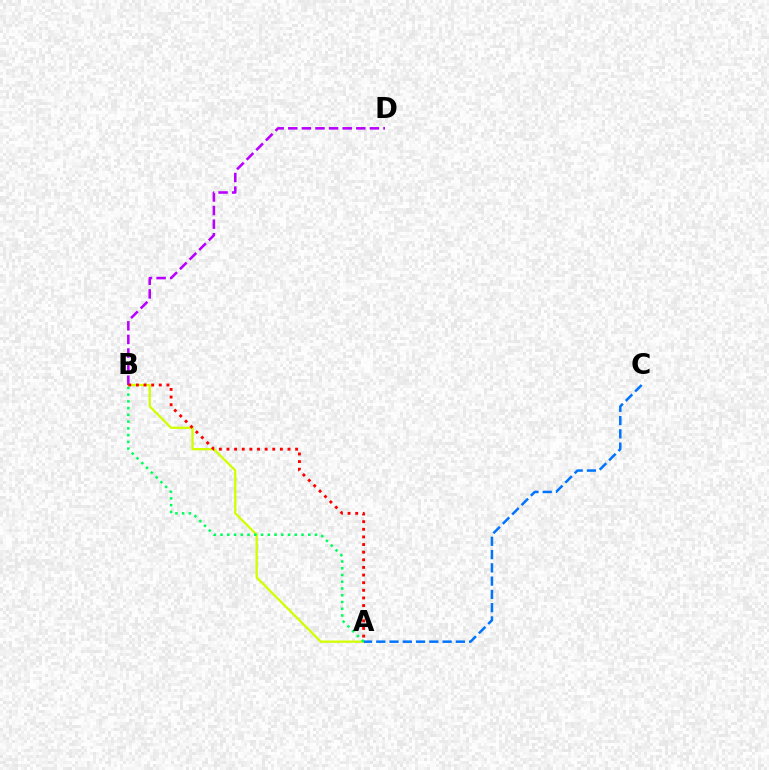{('A', 'B'): [{'color': '#d1ff00', 'line_style': 'solid', 'thickness': 1.64}, {'color': '#00ff5c', 'line_style': 'dotted', 'thickness': 1.83}, {'color': '#ff0000', 'line_style': 'dotted', 'thickness': 2.07}], ('A', 'C'): [{'color': '#0074ff', 'line_style': 'dashed', 'thickness': 1.8}], ('B', 'D'): [{'color': '#b900ff', 'line_style': 'dashed', 'thickness': 1.85}]}